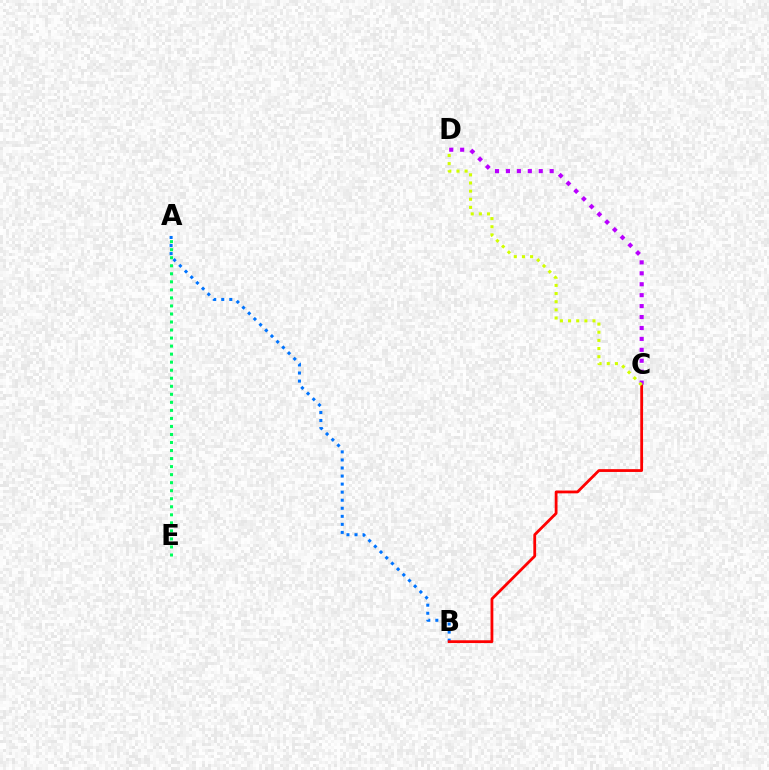{('A', 'E'): [{'color': '#00ff5c', 'line_style': 'dotted', 'thickness': 2.18}], ('A', 'B'): [{'color': '#0074ff', 'line_style': 'dotted', 'thickness': 2.19}], ('B', 'C'): [{'color': '#ff0000', 'line_style': 'solid', 'thickness': 2.01}], ('C', 'D'): [{'color': '#b900ff', 'line_style': 'dotted', 'thickness': 2.97}, {'color': '#d1ff00', 'line_style': 'dotted', 'thickness': 2.21}]}